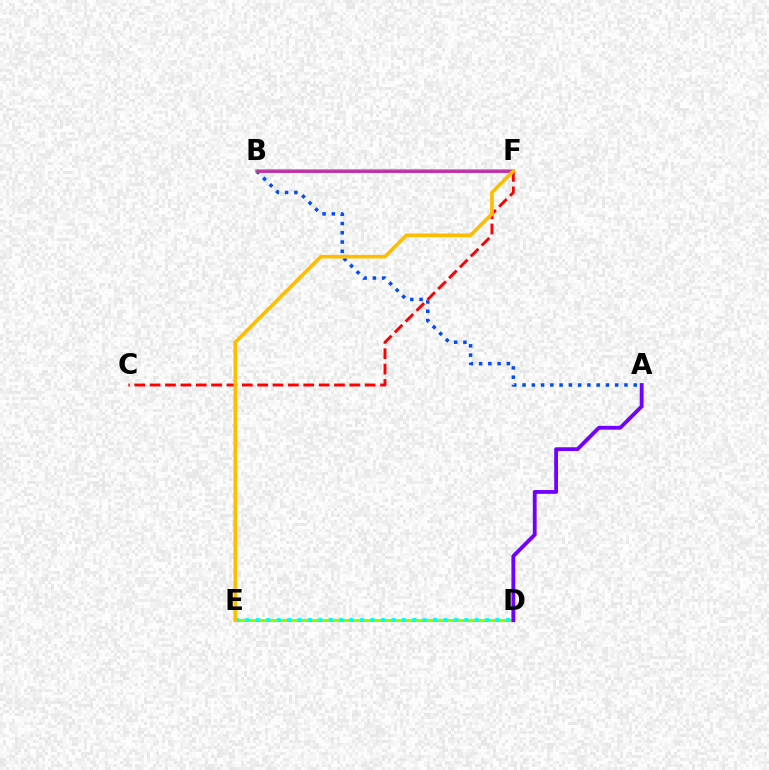{('D', 'E'): [{'color': '#84ff00', 'line_style': 'solid', 'thickness': 2.12}, {'color': '#00fff6', 'line_style': 'dotted', 'thickness': 2.83}], ('A', 'B'): [{'color': '#004bff', 'line_style': 'dotted', 'thickness': 2.52}], ('B', 'F'): [{'color': '#00ff39', 'line_style': 'solid', 'thickness': 2.74}, {'color': '#ff00cf', 'line_style': 'solid', 'thickness': 1.82}], ('A', 'D'): [{'color': '#7200ff', 'line_style': 'solid', 'thickness': 2.75}], ('C', 'F'): [{'color': '#ff0000', 'line_style': 'dashed', 'thickness': 2.09}], ('E', 'F'): [{'color': '#ffbd00', 'line_style': 'solid', 'thickness': 2.61}]}